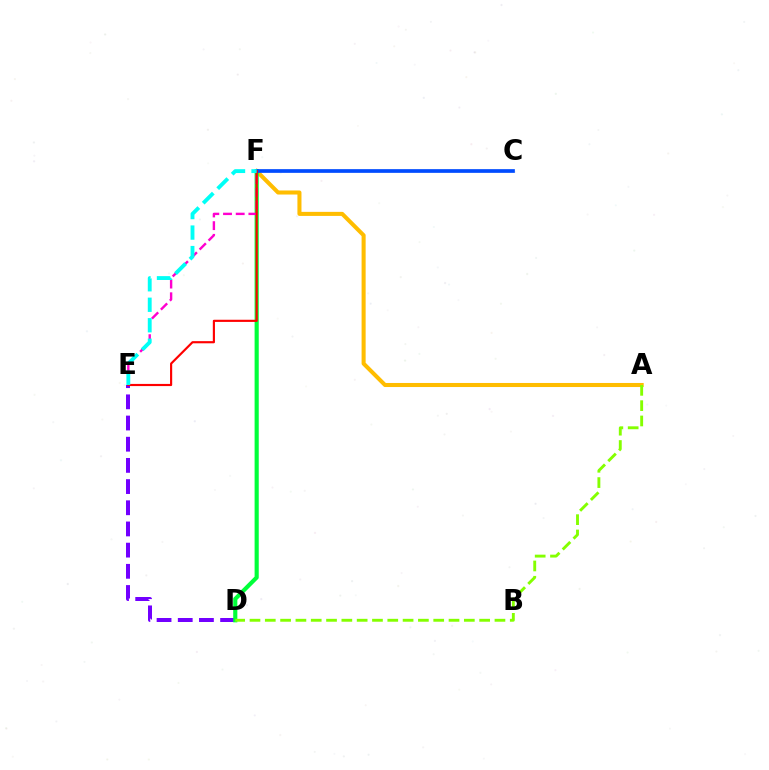{('D', 'E'): [{'color': '#7200ff', 'line_style': 'dashed', 'thickness': 2.88}], ('A', 'F'): [{'color': '#ffbd00', 'line_style': 'solid', 'thickness': 2.92}], ('D', 'F'): [{'color': '#00ff39', 'line_style': 'solid', 'thickness': 2.98}], ('E', 'F'): [{'color': '#ff00cf', 'line_style': 'dashed', 'thickness': 1.72}, {'color': '#ff0000', 'line_style': 'solid', 'thickness': 1.55}, {'color': '#00fff6', 'line_style': 'dashed', 'thickness': 2.78}], ('C', 'F'): [{'color': '#004bff', 'line_style': 'solid', 'thickness': 2.66}], ('A', 'D'): [{'color': '#84ff00', 'line_style': 'dashed', 'thickness': 2.08}]}